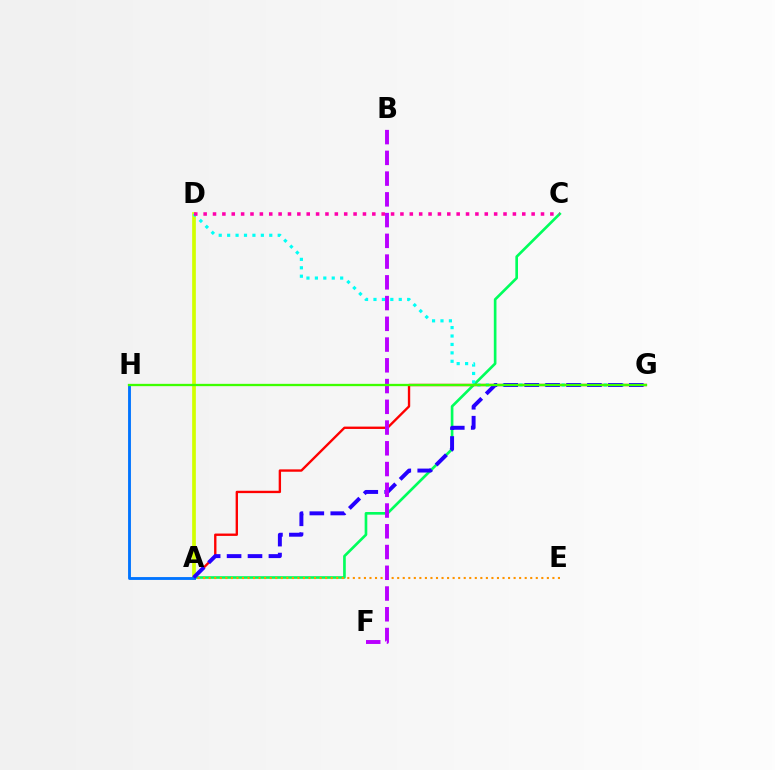{('A', 'D'): [{'color': '#d1ff00', 'line_style': 'solid', 'thickness': 2.66}], ('A', 'C'): [{'color': '#00ff5c', 'line_style': 'solid', 'thickness': 1.91}], ('A', 'E'): [{'color': '#ff9400', 'line_style': 'dotted', 'thickness': 1.51}], ('A', 'G'): [{'color': '#ff0000', 'line_style': 'solid', 'thickness': 1.7}, {'color': '#2500ff', 'line_style': 'dashed', 'thickness': 2.84}], ('D', 'G'): [{'color': '#00fff6', 'line_style': 'dotted', 'thickness': 2.29}], ('A', 'H'): [{'color': '#0074ff', 'line_style': 'solid', 'thickness': 2.06}], ('C', 'D'): [{'color': '#ff00ac', 'line_style': 'dotted', 'thickness': 2.55}], ('B', 'F'): [{'color': '#b900ff', 'line_style': 'dashed', 'thickness': 2.82}], ('G', 'H'): [{'color': '#3dff00', 'line_style': 'solid', 'thickness': 1.66}]}